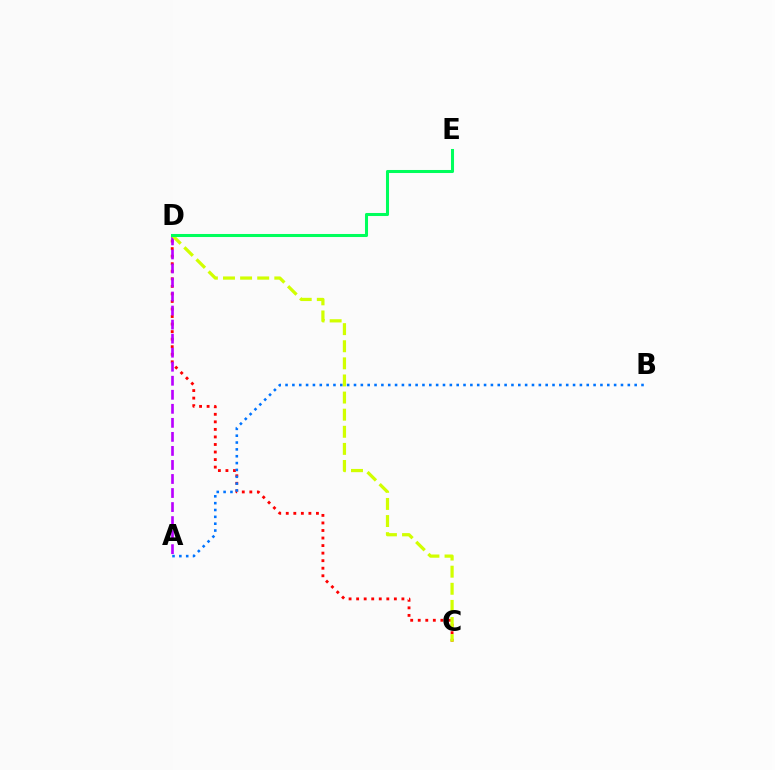{('C', 'D'): [{'color': '#ff0000', 'line_style': 'dotted', 'thickness': 2.05}, {'color': '#d1ff00', 'line_style': 'dashed', 'thickness': 2.32}], ('A', 'B'): [{'color': '#0074ff', 'line_style': 'dotted', 'thickness': 1.86}], ('A', 'D'): [{'color': '#b900ff', 'line_style': 'dashed', 'thickness': 1.91}], ('D', 'E'): [{'color': '#00ff5c', 'line_style': 'solid', 'thickness': 2.19}]}